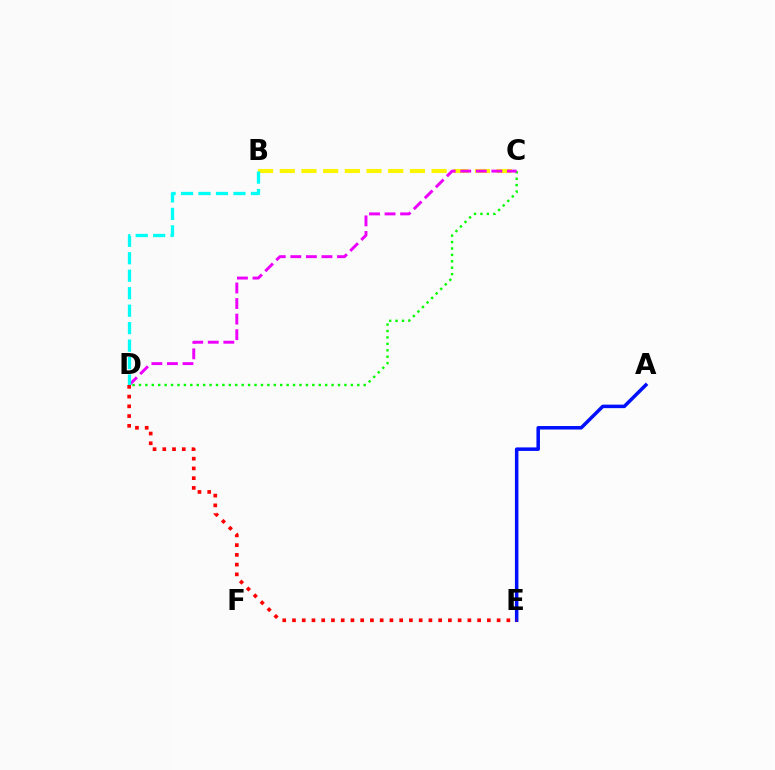{('B', 'C'): [{'color': '#fcf500', 'line_style': 'dashed', 'thickness': 2.95}], ('C', 'D'): [{'color': '#08ff00', 'line_style': 'dotted', 'thickness': 1.74}, {'color': '#ee00ff', 'line_style': 'dashed', 'thickness': 2.11}], ('A', 'E'): [{'color': '#0010ff', 'line_style': 'solid', 'thickness': 2.52}], ('B', 'D'): [{'color': '#00fff6', 'line_style': 'dashed', 'thickness': 2.37}], ('D', 'E'): [{'color': '#ff0000', 'line_style': 'dotted', 'thickness': 2.65}]}